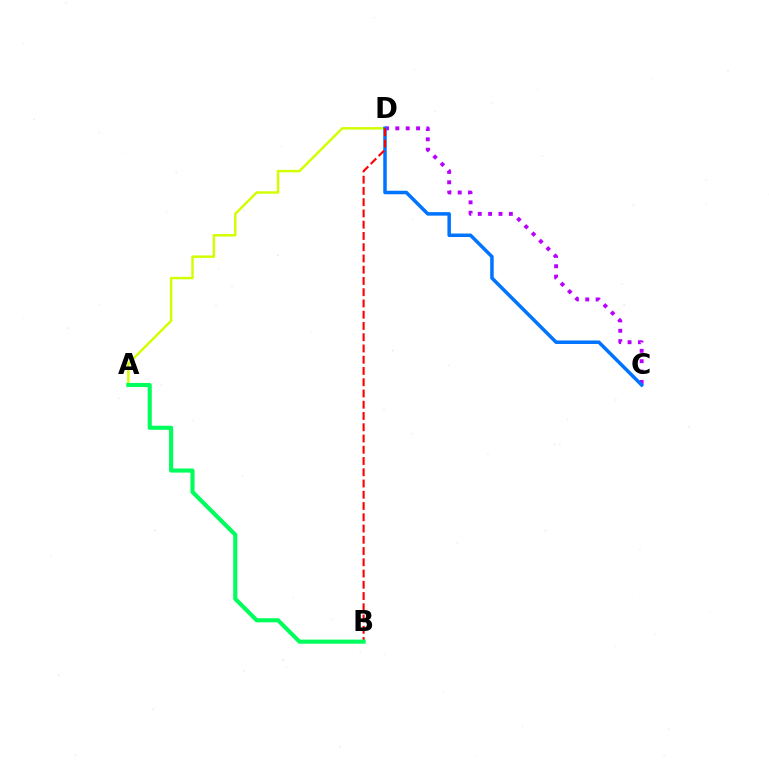{('A', 'D'): [{'color': '#d1ff00', 'line_style': 'solid', 'thickness': 1.77}], ('C', 'D'): [{'color': '#b900ff', 'line_style': 'dotted', 'thickness': 2.82}, {'color': '#0074ff', 'line_style': 'solid', 'thickness': 2.53}], ('B', 'D'): [{'color': '#ff0000', 'line_style': 'dashed', 'thickness': 1.53}], ('A', 'B'): [{'color': '#00ff5c', 'line_style': 'solid', 'thickness': 2.96}]}